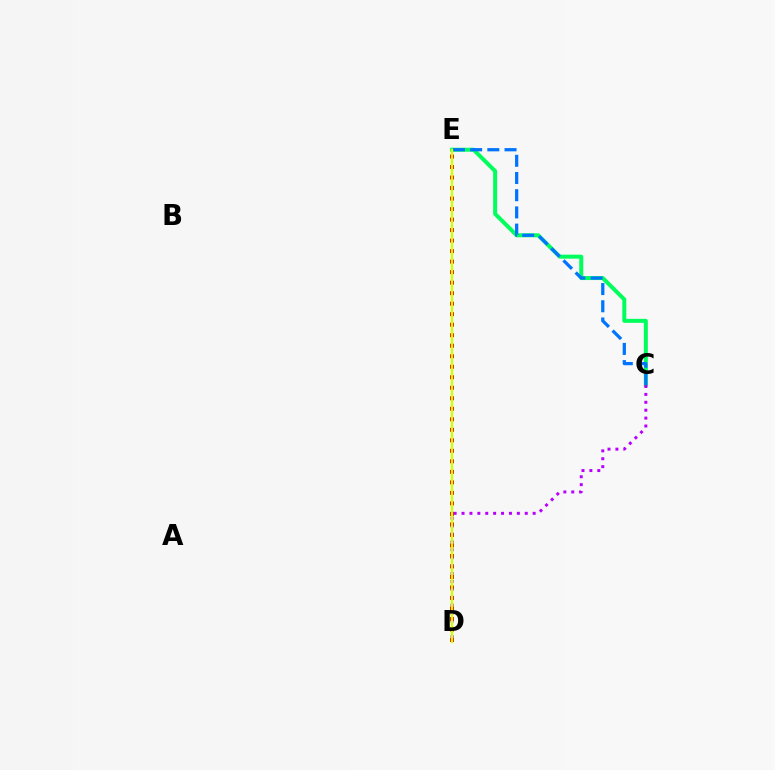{('D', 'E'): [{'color': '#ff0000', 'line_style': 'dotted', 'thickness': 2.86}, {'color': '#d1ff00', 'line_style': 'solid', 'thickness': 1.67}], ('C', 'E'): [{'color': '#00ff5c', 'line_style': 'solid', 'thickness': 2.88}, {'color': '#0074ff', 'line_style': 'dashed', 'thickness': 2.34}], ('C', 'D'): [{'color': '#b900ff', 'line_style': 'dotted', 'thickness': 2.15}]}